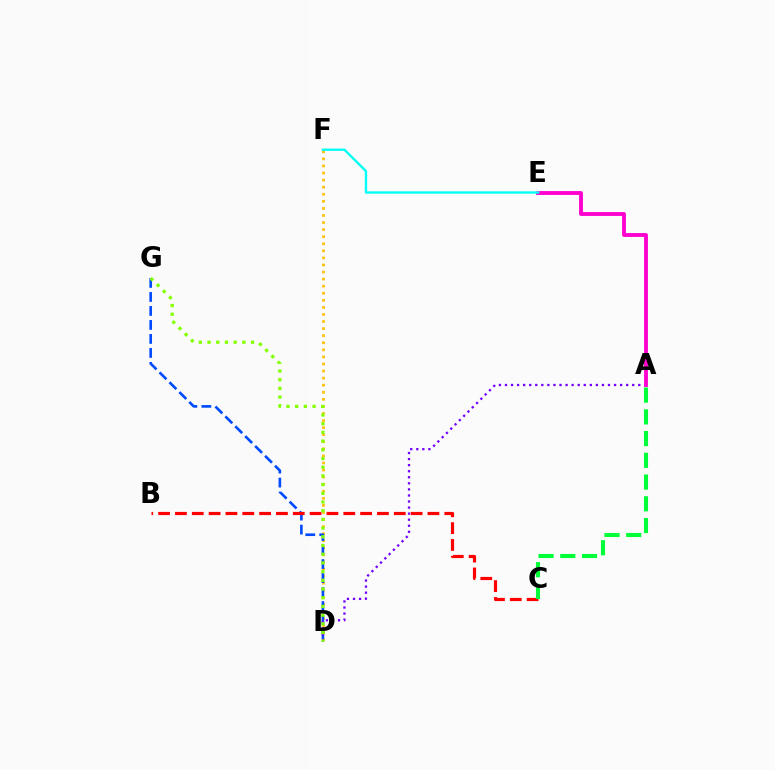{('D', 'F'): [{'color': '#ffbd00', 'line_style': 'dotted', 'thickness': 1.92}], ('D', 'G'): [{'color': '#004bff', 'line_style': 'dashed', 'thickness': 1.9}, {'color': '#84ff00', 'line_style': 'dotted', 'thickness': 2.36}], ('B', 'C'): [{'color': '#ff0000', 'line_style': 'dashed', 'thickness': 2.29}], ('A', 'D'): [{'color': '#7200ff', 'line_style': 'dotted', 'thickness': 1.65}], ('A', 'E'): [{'color': '#ff00cf', 'line_style': 'solid', 'thickness': 2.77}], ('A', 'C'): [{'color': '#00ff39', 'line_style': 'dashed', 'thickness': 2.95}], ('E', 'F'): [{'color': '#00fff6', 'line_style': 'solid', 'thickness': 1.69}]}